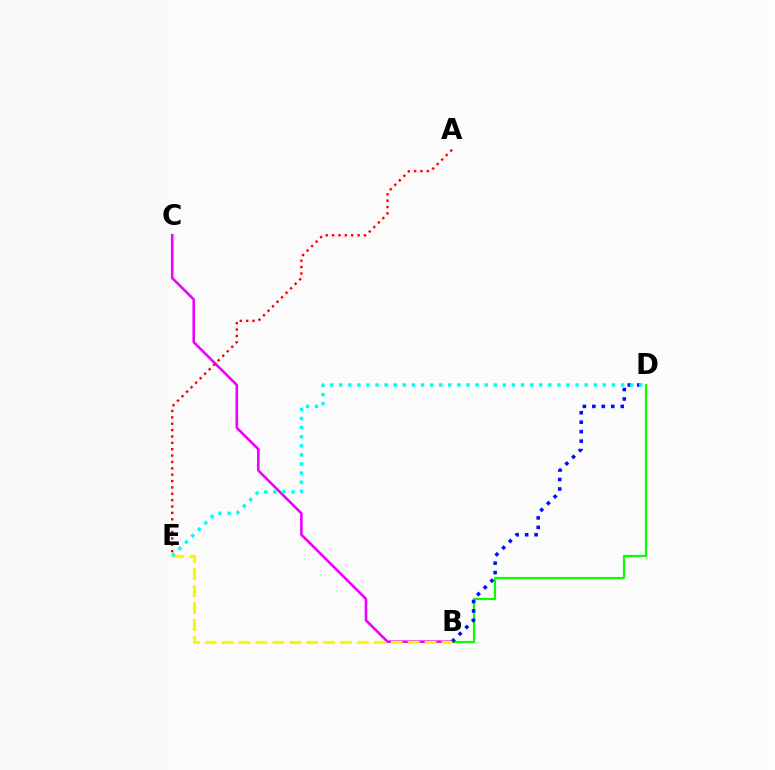{('B', 'D'): [{'color': '#08ff00', 'line_style': 'solid', 'thickness': 1.59}, {'color': '#0010ff', 'line_style': 'dotted', 'thickness': 2.57}], ('B', 'C'): [{'color': '#ee00ff', 'line_style': 'solid', 'thickness': 1.87}], ('A', 'E'): [{'color': '#ff0000', 'line_style': 'dotted', 'thickness': 1.73}], ('B', 'E'): [{'color': '#fcf500', 'line_style': 'dashed', 'thickness': 2.3}], ('D', 'E'): [{'color': '#00fff6', 'line_style': 'dotted', 'thickness': 2.47}]}